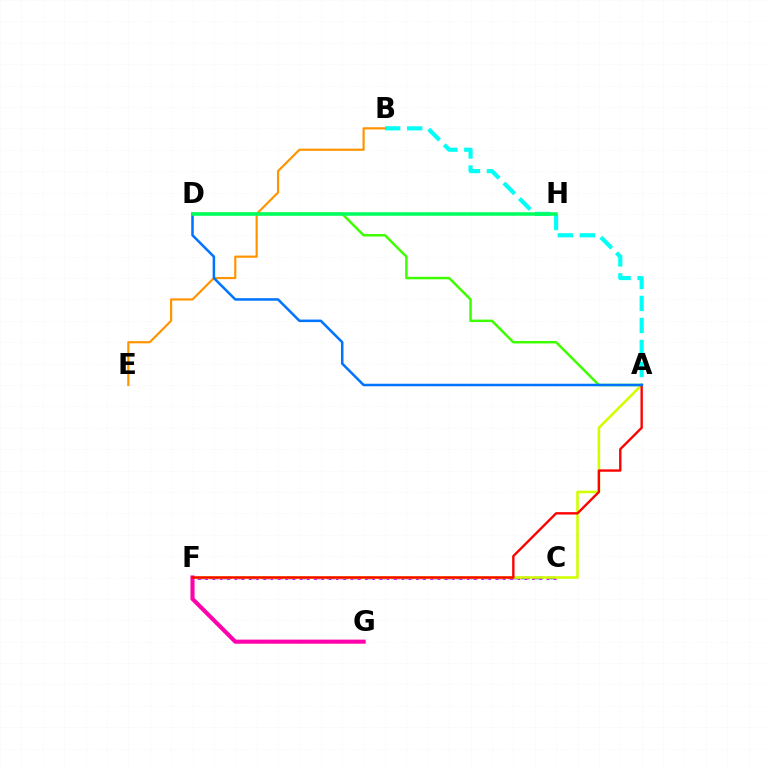{('C', 'F'): [{'color': '#2500ff', 'line_style': 'dashed', 'thickness': 1.76}, {'color': '#b900ff', 'line_style': 'dotted', 'thickness': 1.97}], ('A', 'D'): [{'color': '#3dff00', 'line_style': 'solid', 'thickness': 1.79}, {'color': '#0074ff', 'line_style': 'solid', 'thickness': 1.81}], ('A', 'F'): [{'color': '#d1ff00', 'line_style': 'solid', 'thickness': 1.86}, {'color': '#ff0000', 'line_style': 'solid', 'thickness': 1.7}], ('A', 'B'): [{'color': '#00fff6', 'line_style': 'dashed', 'thickness': 2.99}], ('F', 'G'): [{'color': '#ff00ac', 'line_style': 'solid', 'thickness': 2.94}], ('B', 'E'): [{'color': '#ff9400', 'line_style': 'solid', 'thickness': 1.57}], ('D', 'H'): [{'color': '#00ff5c', 'line_style': 'solid', 'thickness': 2.54}]}